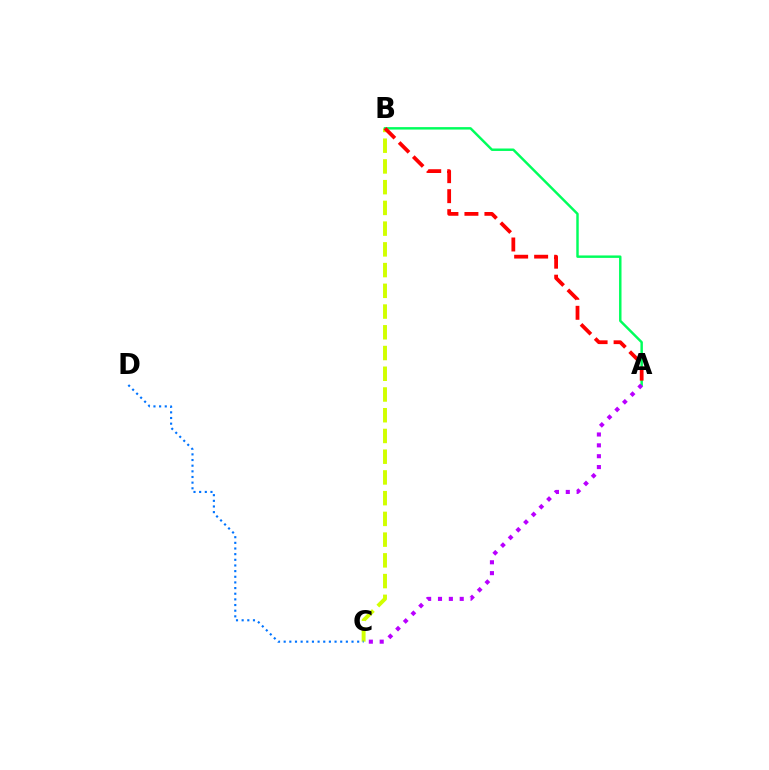{('B', 'C'): [{'color': '#d1ff00', 'line_style': 'dashed', 'thickness': 2.82}], ('C', 'D'): [{'color': '#0074ff', 'line_style': 'dotted', 'thickness': 1.54}], ('A', 'B'): [{'color': '#00ff5c', 'line_style': 'solid', 'thickness': 1.76}, {'color': '#ff0000', 'line_style': 'dashed', 'thickness': 2.72}], ('A', 'C'): [{'color': '#b900ff', 'line_style': 'dotted', 'thickness': 2.95}]}